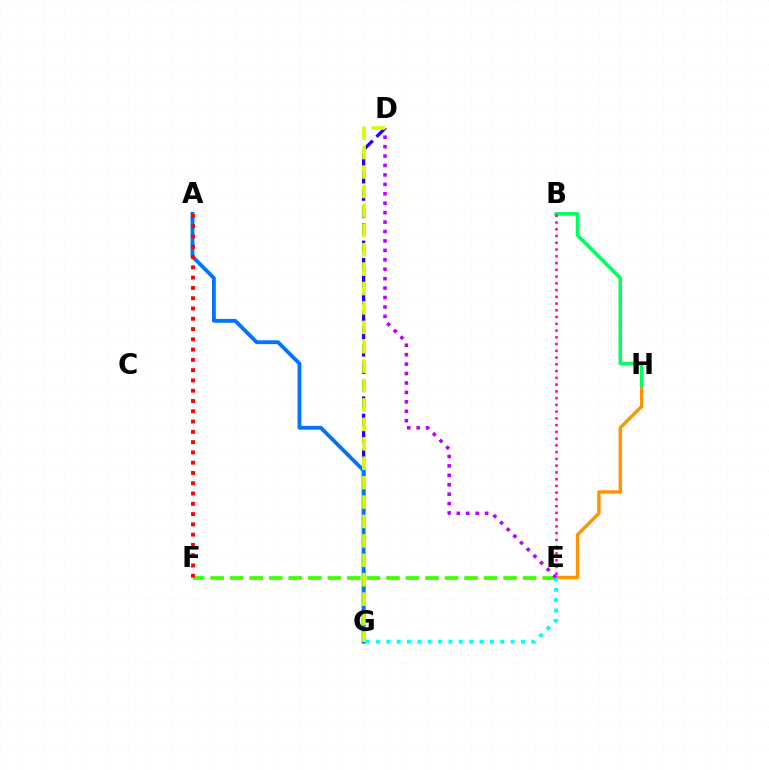{('D', 'G'): [{'color': '#2500ff', 'line_style': 'dashed', 'thickness': 2.35}, {'color': '#d1ff00', 'line_style': 'dashed', 'thickness': 2.64}], ('E', 'H'): [{'color': '#ff9400', 'line_style': 'solid', 'thickness': 2.45}], ('B', 'H'): [{'color': '#00ff5c', 'line_style': 'solid', 'thickness': 2.55}], ('A', 'G'): [{'color': '#0074ff', 'line_style': 'solid', 'thickness': 2.75}], ('E', 'F'): [{'color': '#3dff00', 'line_style': 'dashed', 'thickness': 2.65}], ('E', 'G'): [{'color': '#00fff6', 'line_style': 'dotted', 'thickness': 2.81}], ('B', 'E'): [{'color': '#ff00ac', 'line_style': 'dotted', 'thickness': 1.83}], ('D', 'E'): [{'color': '#b900ff', 'line_style': 'dotted', 'thickness': 2.56}], ('A', 'F'): [{'color': '#ff0000', 'line_style': 'dotted', 'thickness': 2.79}]}